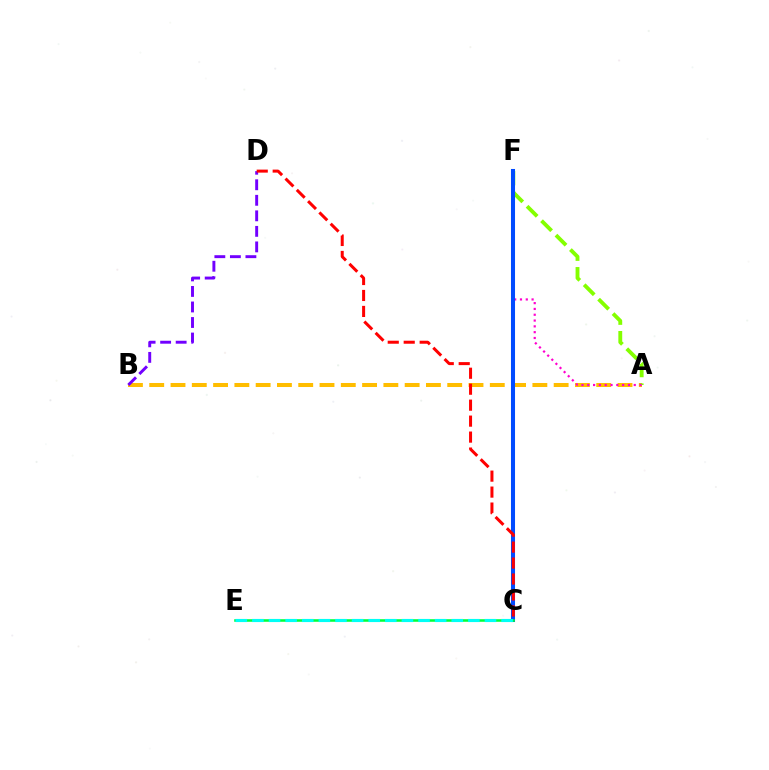{('A', 'B'): [{'color': '#ffbd00', 'line_style': 'dashed', 'thickness': 2.89}], ('A', 'F'): [{'color': '#84ff00', 'line_style': 'dashed', 'thickness': 2.77}, {'color': '#ff00cf', 'line_style': 'dotted', 'thickness': 1.58}], ('C', 'F'): [{'color': '#004bff', 'line_style': 'solid', 'thickness': 2.92}], ('C', 'E'): [{'color': '#00ff39', 'line_style': 'solid', 'thickness': 1.85}, {'color': '#00fff6', 'line_style': 'dashed', 'thickness': 2.26}], ('B', 'D'): [{'color': '#7200ff', 'line_style': 'dashed', 'thickness': 2.11}], ('C', 'D'): [{'color': '#ff0000', 'line_style': 'dashed', 'thickness': 2.17}]}